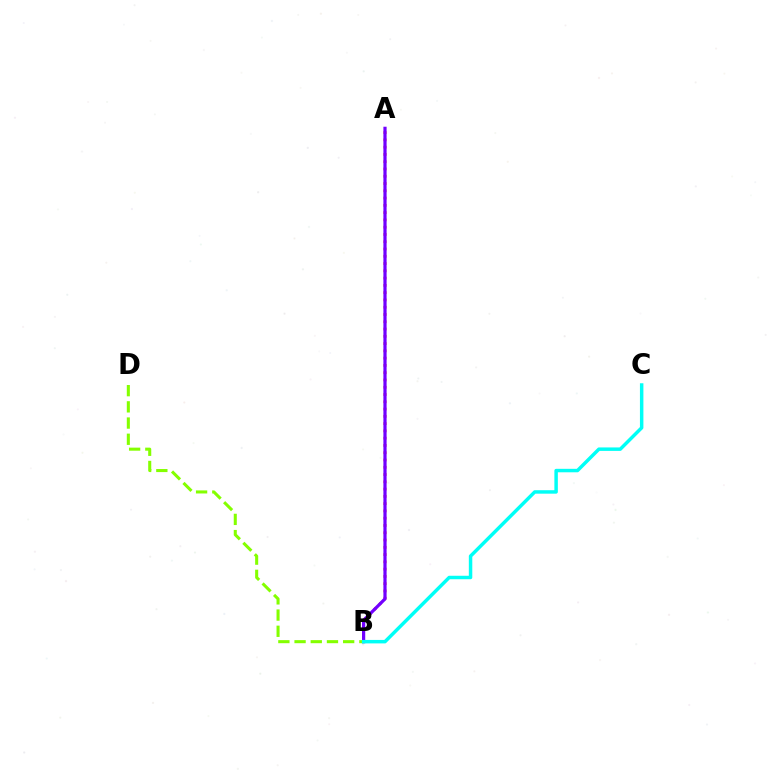{('A', 'B'): [{'color': '#ff0000', 'line_style': 'dotted', 'thickness': 1.98}, {'color': '#7200ff', 'line_style': 'solid', 'thickness': 2.31}], ('B', 'D'): [{'color': '#84ff00', 'line_style': 'dashed', 'thickness': 2.2}], ('B', 'C'): [{'color': '#00fff6', 'line_style': 'solid', 'thickness': 2.5}]}